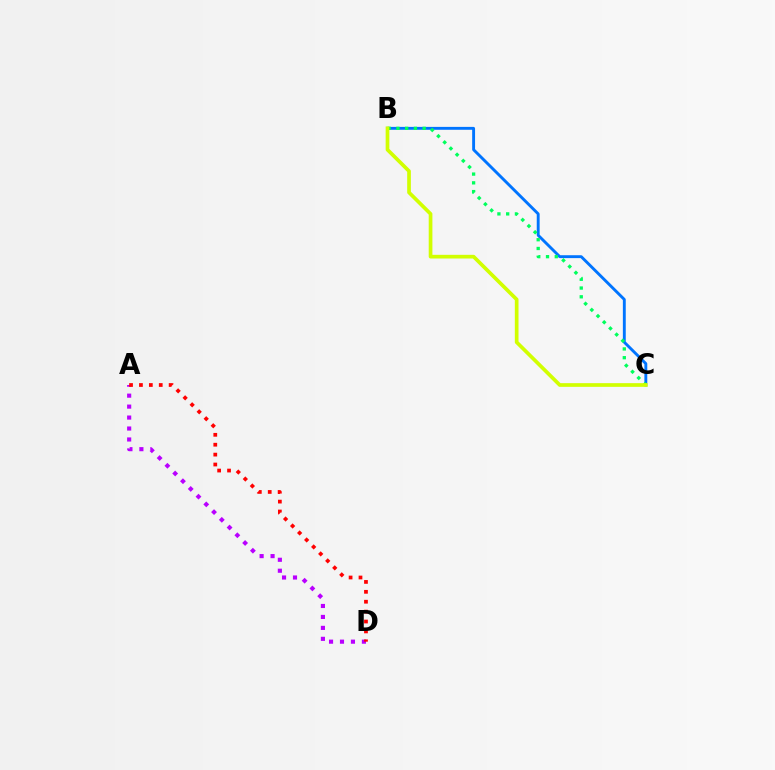{('A', 'D'): [{'color': '#b900ff', 'line_style': 'dotted', 'thickness': 2.98}, {'color': '#ff0000', 'line_style': 'dotted', 'thickness': 2.69}], ('B', 'C'): [{'color': '#0074ff', 'line_style': 'solid', 'thickness': 2.08}, {'color': '#00ff5c', 'line_style': 'dotted', 'thickness': 2.38}, {'color': '#d1ff00', 'line_style': 'solid', 'thickness': 2.65}]}